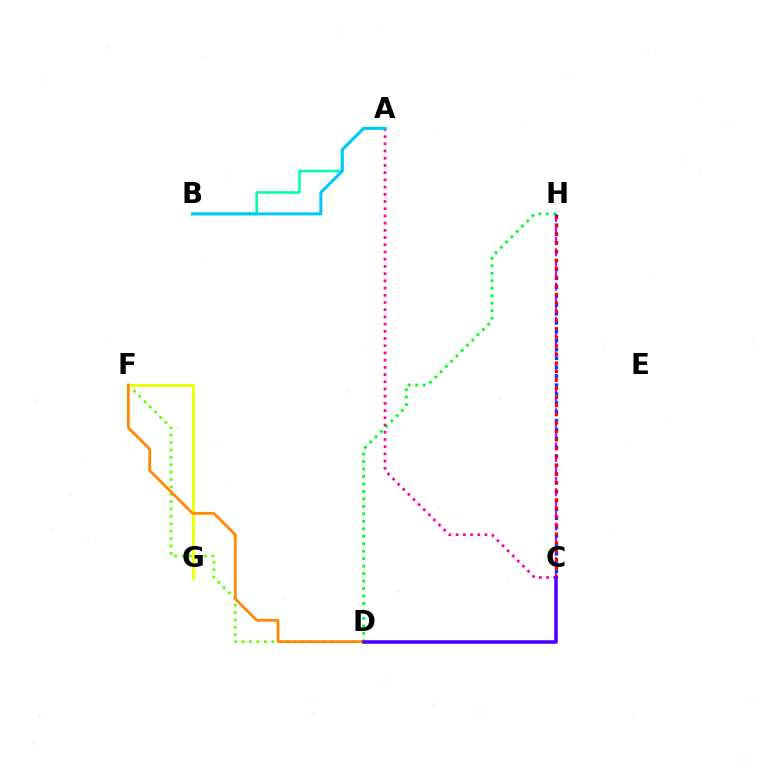{('D', 'F'): [{'color': '#66ff00', 'line_style': 'dotted', 'thickness': 2.01}, {'color': '#ff8800', 'line_style': 'solid', 'thickness': 2.0}], ('C', 'H'): [{'color': '#d600ff', 'line_style': 'dashed', 'thickness': 1.55}, {'color': '#003fff', 'line_style': 'dotted', 'thickness': 2.41}, {'color': '#ff0000', 'line_style': 'dotted', 'thickness': 2.33}], ('D', 'H'): [{'color': '#00ff27', 'line_style': 'dotted', 'thickness': 2.03}], ('A', 'B'): [{'color': '#00ffaf', 'line_style': 'solid', 'thickness': 1.85}, {'color': '#00c7ff', 'line_style': 'solid', 'thickness': 2.15}], ('F', 'G'): [{'color': '#eeff00', 'line_style': 'solid', 'thickness': 2.04}], ('A', 'C'): [{'color': '#ff00a0', 'line_style': 'dotted', 'thickness': 1.96}], ('C', 'D'): [{'color': '#4f00ff', 'line_style': 'solid', 'thickness': 2.58}]}